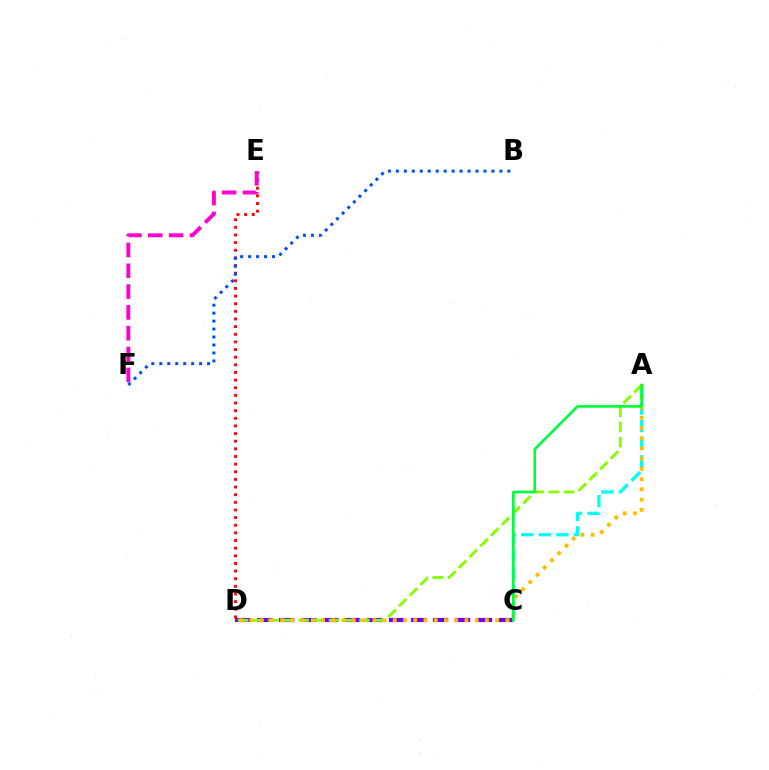{('C', 'D'): [{'color': '#7200ff', 'line_style': 'dashed', 'thickness': 2.99}], ('A', 'C'): [{'color': '#00fff6', 'line_style': 'dashed', 'thickness': 2.38}, {'color': '#00ff39', 'line_style': 'solid', 'thickness': 1.9}], ('D', 'E'): [{'color': '#ff0000', 'line_style': 'dotted', 'thickness': 2.08}], ('A', 'D'): [{'color': '#84ff00', 'line_style': 'dashed', 'thickness': 2.06}, {'color': '#ffbd00', 'line_style': 'dotted', 'thickness': 2.78}], ('E', 'F'): [{'color': '#ff00cf', 'line_style': 'dashed', 'thickness': 2.83}], ('B', 'F'): [{'color': '#004bff', 'line_style': 'dotted', 'thickness': 2.16}]}